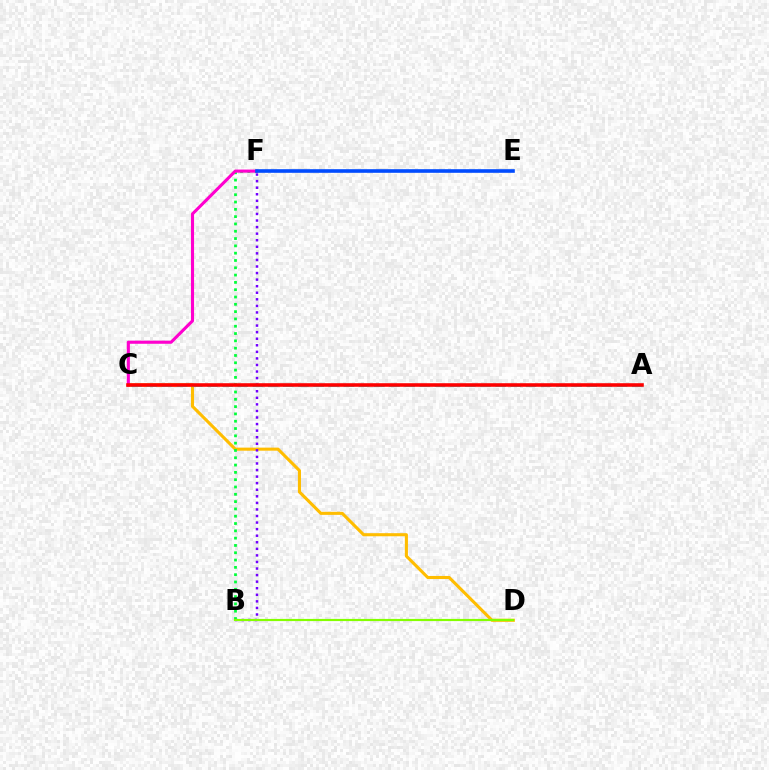{('C', 'D'): [{'color': '#ffbd00', 'line_style': 'solid', 'thickness': 2.22}], ('A', 'C'): [{'color': '#00fff6', 'line_style': 'dashed', 'thickness': 2.06}, {'color': '#ff0000', 'line_style': 'solid', 'thickness': 2.57}], ('B', 'F'): [{'color': '#7200ff', 'line_style': 'dotted', 'thickness': 1.78}, {'color': '#00ff39', 'line_style': 'dotted', 'thickness': 1.99}], ('C', 'F'): [{'color': '#ff00cf', 'line_style': 'solid', 'thickness': 2.24}], ('B', 'D'): [{'color': '#84ff00', 'line_style': 'solid', 'thickness': 1.57}], ('E', 'F'): [{'color': '#004bff', 'line_style': 'solid', 'thickness': 2.61}]}